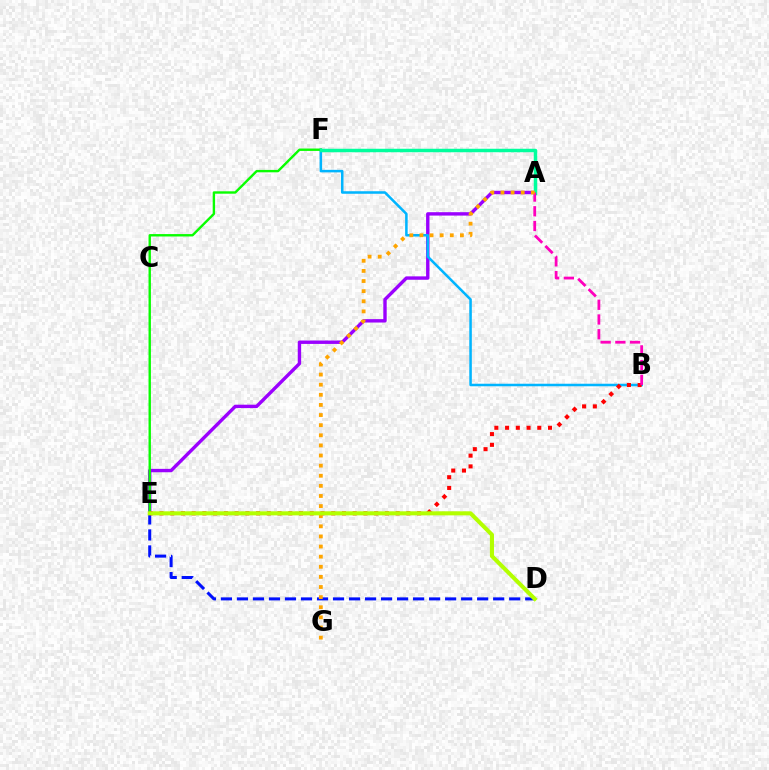{('A', 'E'): [{'color': '#9b00ff', 'line_style': 'solid', 'thickness': 2.44}], ('B', 'F'): [{'color': '#00b5ff', 'line_style': 'solid', 'thickness': 1.82}], ('D', 'E'): [{'color': '#0010ff', 'line_style': 'dashed', 'thickness': 2.18}, {'color': '#b3ff00', 'line_style': 'solid', 'thickness': 2.93}], ('E', 'F'): [{'color': '#08ff00', 'line_style': 'solid', 'thickness': 1.72}], ('B', 'E'): [{'color': '#ff0000', 'line_style': 'dotted', 'thickness': 2.92}], ('A', 'F'): [{'color': '#00ff9d', 'line_style': 'solid', 'thickness': 2.5}], ('A', 'B'): [{'color': '#ff00bd', 'line_style': 'dashed', 'thickness': 2.0}], ('A', 'G'): [{'color': '#ffa500', 'line_style': 'dotted', 'thickness': 2.75}]}